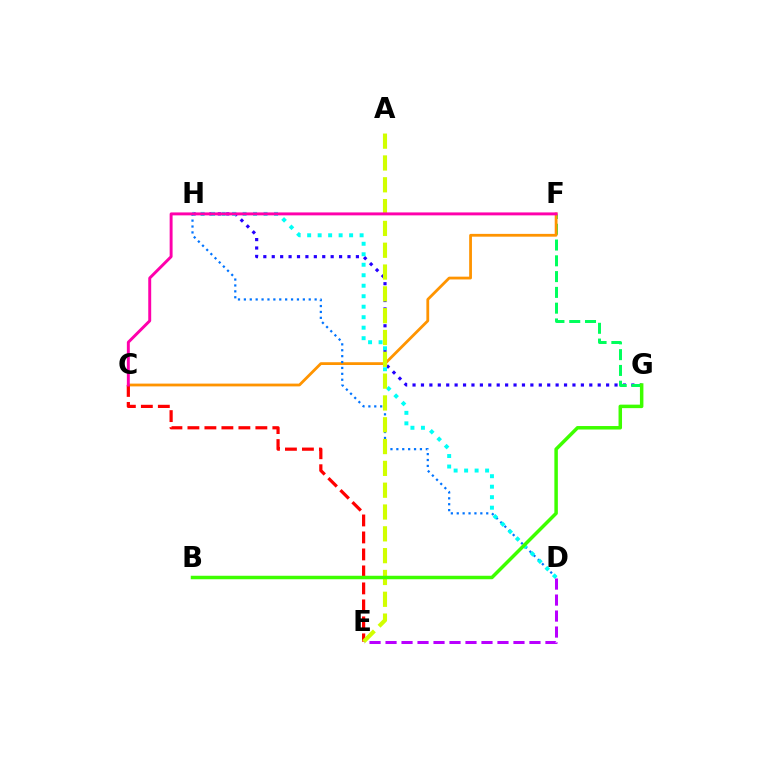{('G', 'H'): [{'color': '#2500ff', 'line_style': 'dotted', 'thickness': 2.29}], ('F', 'G'): [{'color': '#00ff5c', 'line_style': 'dashed', 'thickness': 2.14}], ('C', 'F'): [{'color': '#ff9400', 'line_style': 'solid', 'thickness': 2.01}, {'color': '#ff00ac', 'line_style': 'solid', 'thickness': 2.11}], ('D', 'H'): [{'color': '#0074ff', 'line_style': 'dotted', 'thickness': 1.6}, {'color': '#00fff6', 'line_style': 'dotted', 'thickness': 2.85}], ('C', 'E'): [{'color': '#ff0000', 'line_style': 'dashed', 'thickness': 2.31}], ('A', 'E'): [{'color': '#d1ff00', 'line_style': 'dashed', 'thickness': 2.96}], ('B', 'G'): [{'color': '#3dff00', 'line_style': 'solid', 'thickness': 2.51}], ('D', 'E'): [{'color': '#b900ff', 'line_style': 'dashed', 'thickness': 2.17}]}